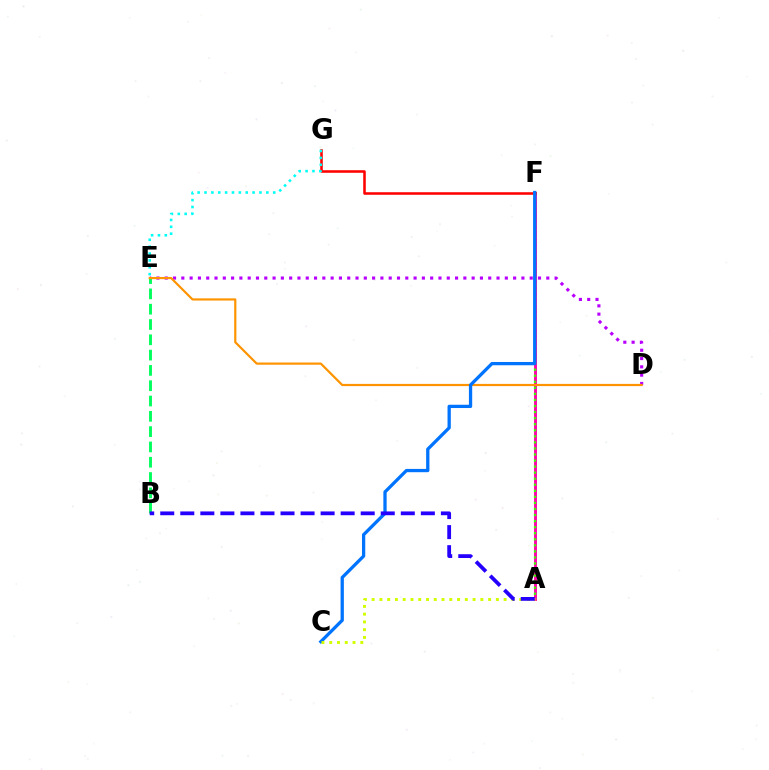{('A', 'F'): [{'color': '#ff00ac', 'line_style': 'solid', 'thickness': 2.08}, {'color': '#3dff00', 'line_style': 'dotted', 'thickness': 1.65}], ('D', 'E'): [{'color': '#b900ff', 'line_style': 'dotted', 'thickness': 2.25}, {'color': '#ff9400', 'line_style': 'solid', 'thickness': 1.58}], ('B', 'E'): [{'color': '#00ff5c', 'line_style': 'dashed', 'thickness': 2.08}], ('F', 'G'): [{'color': '#ff0000', 'line_style': 'solid', 'thickness': 1.84}], ('E', 'G'): [{'color': '#00fff6', 'line_style': 'dotted', 'thickness': 1.87}], ('C', 'F'): [{'color': '#0074ff', 'line_style': 'solid', 'thickness': 2.36}], ('A', 'C'): [{'color': '#d1ff00', 'line_style': 'dotted', 'thickness': 2.11}], ('A', 'B'): [{'color': '#2500ff', 'line_style': 'dashed', 'thickness': 2.72}]}